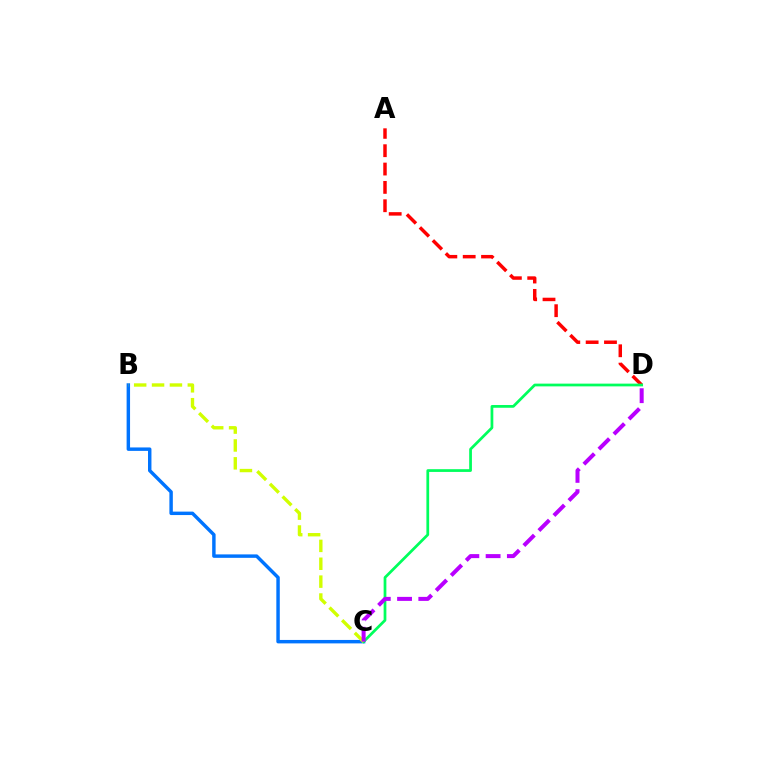{('B', 'C'): [{'color': '#0074ff', 'line_style': 'solid', 'thickness': 2.48}, {'color': '#d1ff00', 'line_style': 'dashed', 'thickness': 2.43}], ('A', 'D'): [{'color': '#ff0000', 'line_style': 'dashed', 'thickness': 2.49}], ('C', 'D'): [{'color': '#00ff5c', 'line_style': 'solid', 'thickness': 1.97}, {'color': '#b900ff', 'line_style': 'dashed', 'thickness': 2.89}]}